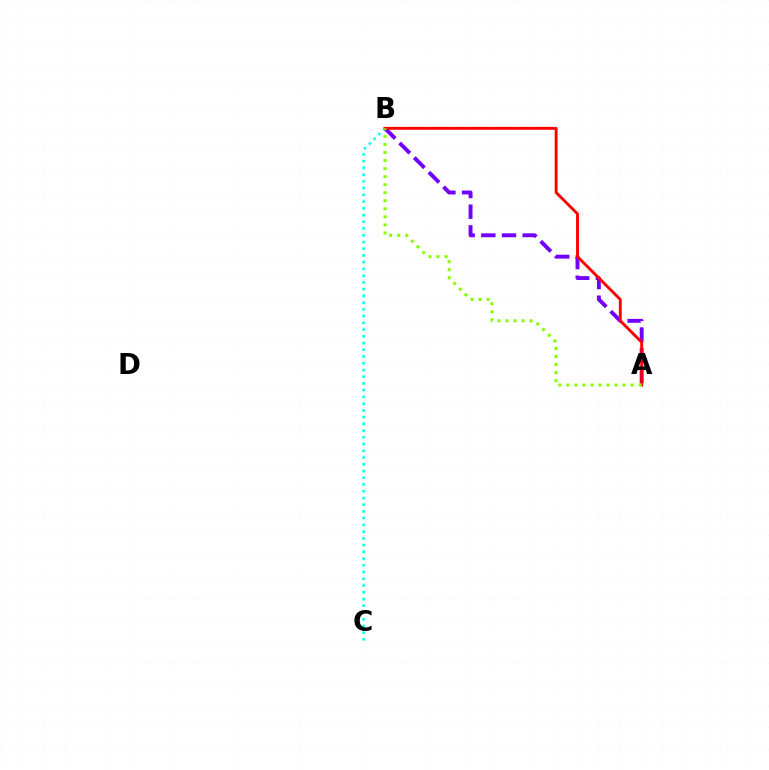{('B', 'C'): [{'color': '#00fff6', 'line_style': 'dotted', 'thickness': 1.83}], ('A', 'B'): [{'color': '#7200ff', 'line_style': 'dashed', 'thickness': 2.81}, {'color': '#ff0000', 'line_style': 'solid', 'thickness': 2.07}, {'color': '#84ff00', 'line_style': 'dotted', 'thickness': 2.18}]}